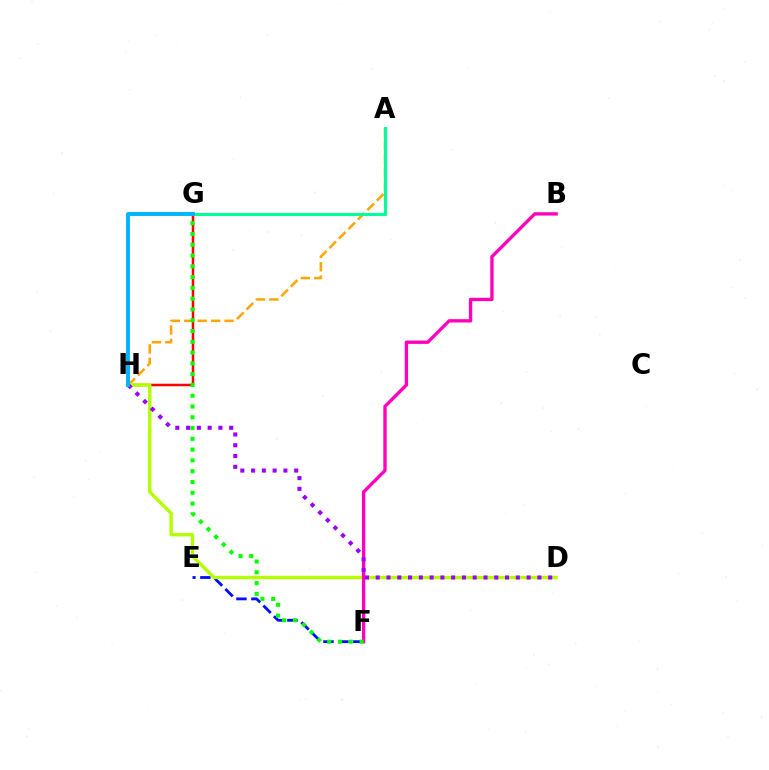{('E', 'F'): [{'color': '#0010ff', 'line_style': 'dashed', 'thickness': 2.03}], ('G', 'H'): [{'color': '#ff0000', 'line_style': 'solid', 'thickness': 1.8}, {'color': '#00b5ff', 'line_style': 'solid', 'thickness': 2.81}], ('A', 'H'): [{'color': '#ffa500', 'line_style': 'dashed', 'thickness': 1.82}], ('D', 'H'): [{'color': '#b3ff00', 'line_style': 'solid', 'thickness': 2.44}, {'color': '#9b00ff', 'line_style': 'dotted', 'thickness': 2.93}], ('B', 'F'): [{'color': '#ff00bd', 'line_style': 'solid', 'thickness': 2.4}], ('F', 'G'): [{'color': '#08ff00', 'line_style': 'dotted', 'thickness': 2.93}], ('A', 'G'): [{'color': '#00ff9d', 'line_style': 'solid', 'thickness': 2.23}]}